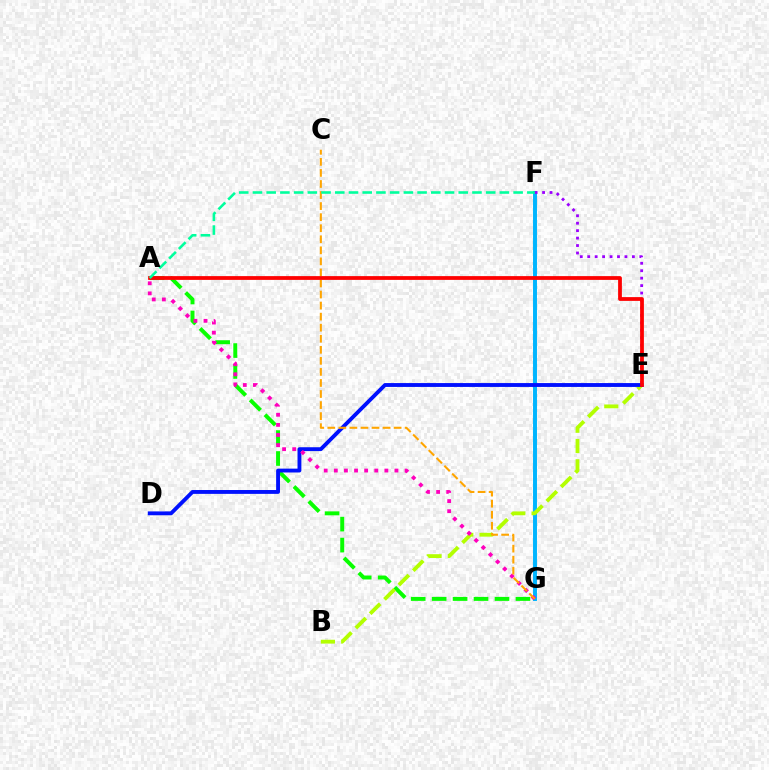{('F', 'G'): [{'color': '#00b5ff', 'line_style': 'solid', 'thickness': 2.84}], ('A', 'G'): [{'color': '#08ff00', 'line_style': 'dashed', 'thickness': 2.85}, {'color': '#ff00bd', 'line_style': 'dotted', 'thickness': 2.74}], ('E', 'F'): [{'color': '#9b00ff', 'line_style': 'dotted', 'thickness': 2.02}], ('B', 'E'): [{'color': '#b3ff00', 'line_style': 'dashed', 'thickness': 2.76}], ('D', 'E'): [{'color': '#0010ff', 'line_style': 'solid', 'thickness': 2.78}], ('C', 'G'): [{'color': '#ffa500', 'line_style': 'dashed', 'thickness': 1.5}], ('A', 'E'): [{'color': '#ff0000', 'line_style': 'solid', 'thickness': 2.71}], ('A', 'F'): [{'color': '#00ff9d', 'line_style': 'dashed', 'thickness': 1.86}]}